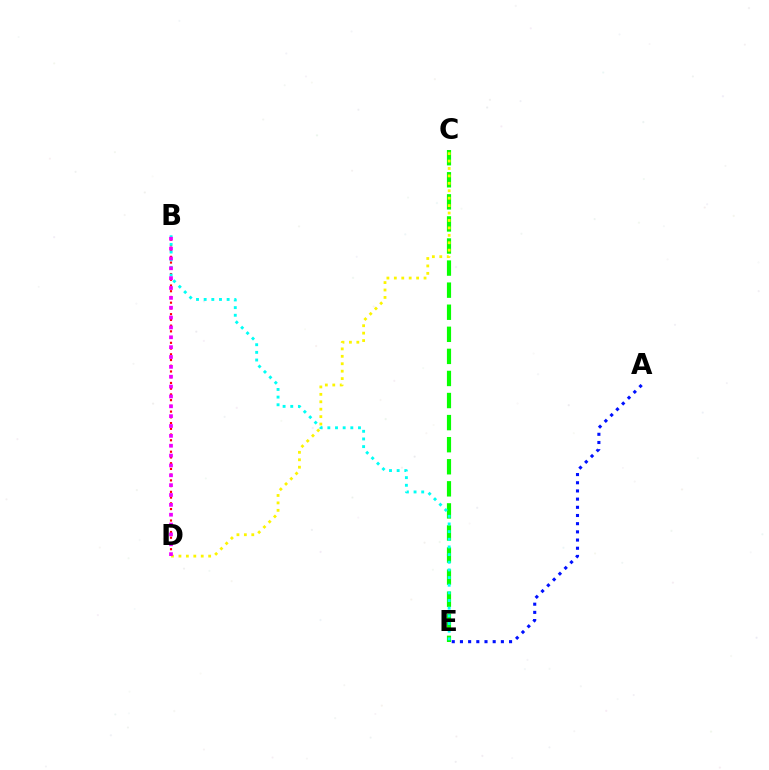{('A', 'E'): [{'color': '#0010ff', 'line_style': 'dotted', 'thickness': 2.22}], ('C', 'E'): [{'color': '#08ff00', 'line_style': 'dashed', 'thickness': 3.0}], ('B', 'D'): [{'color': '#ff0000', 'line_style': 'dotted', 'thickness': 1.56}, {'color': '#ee00ff', 'line_style': 'dotted', 'thickness': 2.68}], ('C', 'D'): [{'color': '#fcf500', 'line_style': 'dotted', 'thickness': 2.02}], ('B', 'E'): [{'color': '#00fff6', 'line_style': 'dotted', 'thickness': 2.08}]}